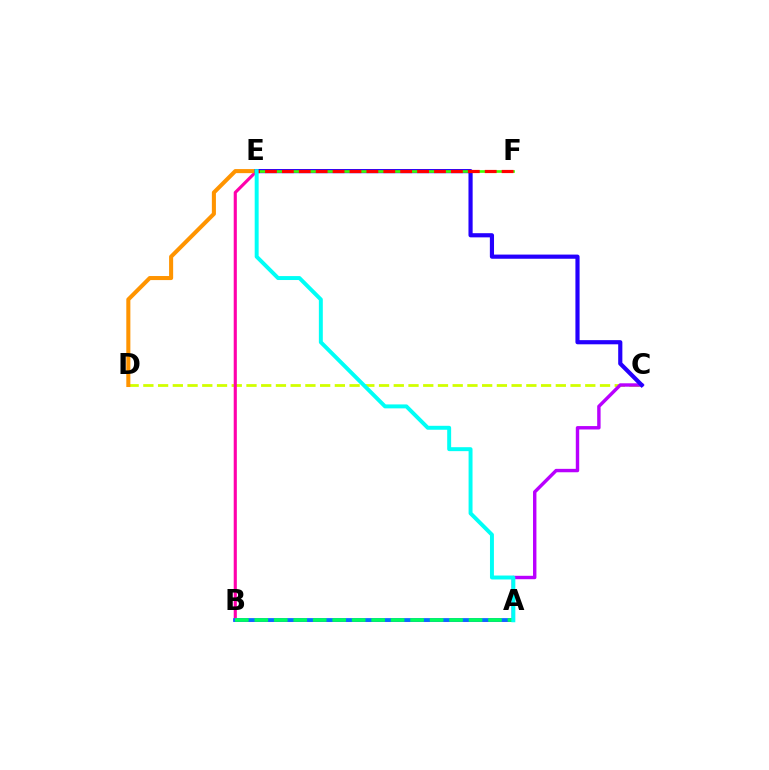{('C', 'D'): [{'color': '#d1ff00', 'line_style': 'dashed', 'thickness': 2.0}], ('B', 'E'): [{'color': '#ff00ac', 'line_style': 'solid', 'thickness': 2.25}], ('B', 'C'): [{'color': '#b900ff', 'line_style': 'solid', 'thickness': 2.46}], ('D', 'E'): [{'color': '#ff9400', 'line_style': 'solid', 'thickness': 2.92}], ('C', 'E'): [{'color': '#2500ff', 'line_style': 'solid', 'thickness': 3.0}], ('E', 'F'): [{'color': '#3dff00', 'line_style': 'solid', 'thickness': 1.92}, {'color': '#ff0000', 'line_style': 'dashed', 'thickness': 2.3}], ('A', 'B'): [{'color': '#0074ff', 'line_style': 'solid', 'thickness': 2.61}, {'color': '#00ff5c', 'line_style': 'dashed', 'thickness': 2.65}], ('A', 'E'): [{'color': '#00fff6', 'line_style': 'solid', 'thickness': 2.84}]}